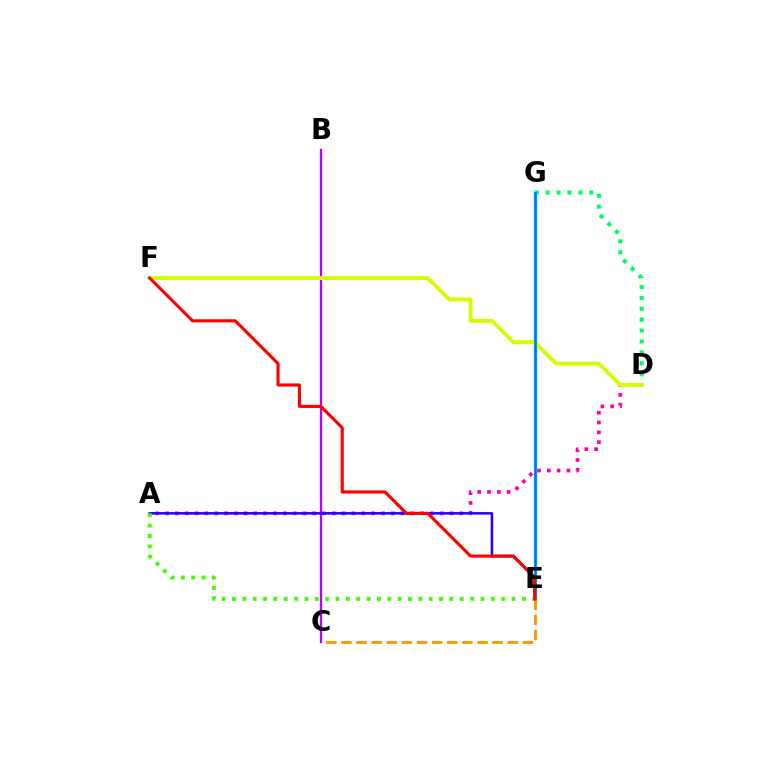{('E', 'G'): [{'color': '#00fff6', 'line_style': 'solid', 'thickness': 2.49}, {'color': '#0074ff', 'line_style': 'solid', 'thickness': 1.87}], ('B', 'C'): [{'color': '#b900ff', 'line_style': 'solid', 'thickness': 1.66}], ('A', 'D'): [{'color': '#ff00ac', 'line_style': 'dotted', 'thickness': 2.67}], ('D', 'G'): [{'color': '#00ff5c', 'line_style': 'dotted', 'thickness': 2.96}], ('D', 'F'): [{'color': '#d1ff00', 'line_style': 'solid', 'thickness': 2.75}], ('A', 'E'): [{'color': '#2500ff', 'line_style': 'solid', 'thickness': 1.81}, {'color': '#3dff00', 'line_style': 'dotted', 'thickness': 2.81}], ('C', 'E'): [{'color': '#ff9400', 'line_style': 'dashed', 'thickness': 2.05}], ('E', 'F'): [{'color': '#ff0000', 'line_style': 'solid', 'thickness': 2.25}]}